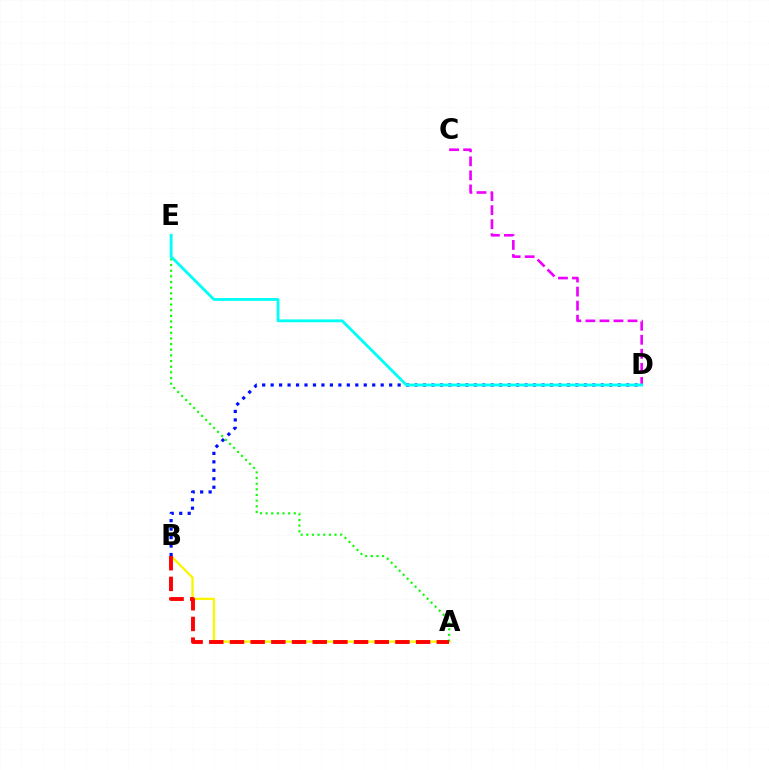{('A', 'B'): [{'color': '#fcf500', 'line_style': 'solid', 'thickness': 1.68}, {'color': '#ff0000', 'line_style': 'dashed', 'thickness': 2.81}], ('B', 'D'): [{'color': '#0010ff', 'line_style': 'dotted', 'thickness': 2.3}], ('C', 'D'): [{'color': '#ee00ff', 'line_style': 'dashed', 'thickness': 1.91}], ('A', 'E'): [{'color': '#08ff00', 'line_style': 'dotted', 'thickness': 1.53}], ('D', 'E'): [{'color': '#00fff6', 'line_style': 'solid', 'thickness': 2.03}]}